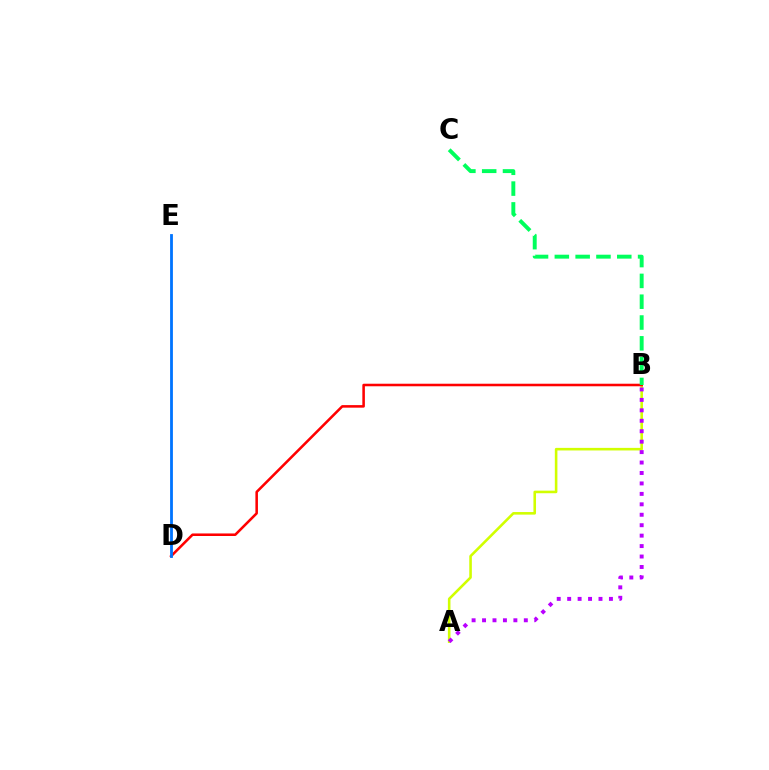{('A', 'B'): [{'color': '#d1ff00', 'line_style': 'solid', 'thickness': 1.86}, {'color': '#b900ff', 'line_style': 'dotted', 'thickness': 2.84}], ('B', 'D'): [{'color': '#ff0000', 'line_style': 'solid', 'thickness': 1.84}], ('B', 'C'): [{'color': '#00ff5c', 'line_style': 'dashed', 'thickness': 2.83}], ('D', 'E'): [{'color': '#0074ff', 'line_style': 'solid', 'thickness': 2.02}]}